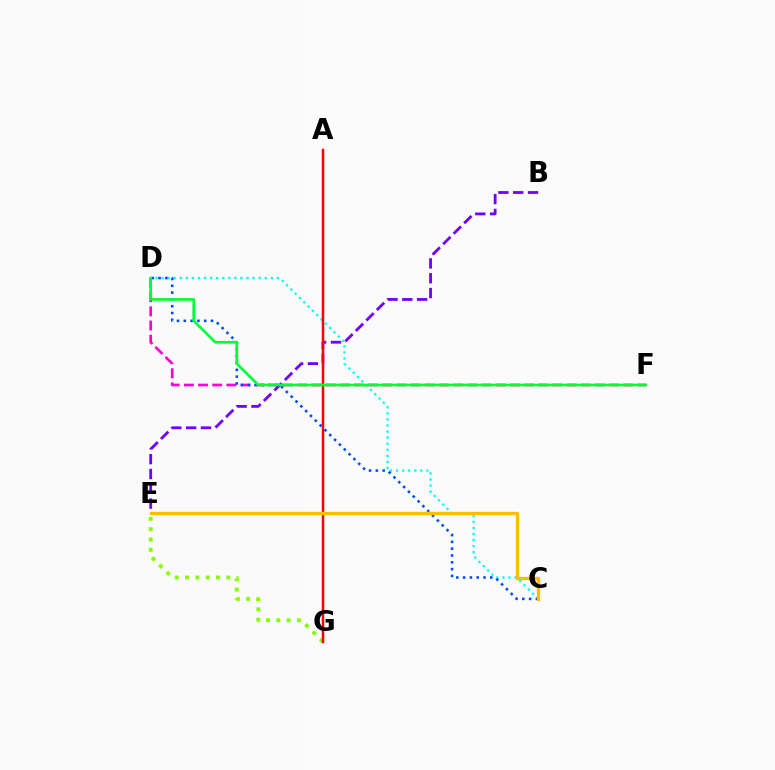{('B', 'E'): [{'color': '#7200ff', 'line_style': 'dashed', 'thickness': 2.01}], ('E', 'G'): [{'color': '#84ff00', 'line_style': 'dotted', 'thickness': 2.8}], ('C', 'D'): [{'color': '#00fff6', 'line_style': 'dotted', 'thickness': 1.65}, {'color': '#004bff', 'line_style': 'dotted', 'thickness': 1.85}], ('D', 'F'): [{'color': '#ff00cf', 'line_style': 'dashed', 'thickness': 1.93}, {'color': '#00ff39', 'line_style': 'solid', 'thickness': 1.92}], ('A', 'G'): [{'color': '#ff0000', 'line_style': 'solid', 'thickness': 1.79}], ('C', 'E'): [{'color': '#ffbd00', 'line_style': 'solid', 'thickness': 2.4}]}